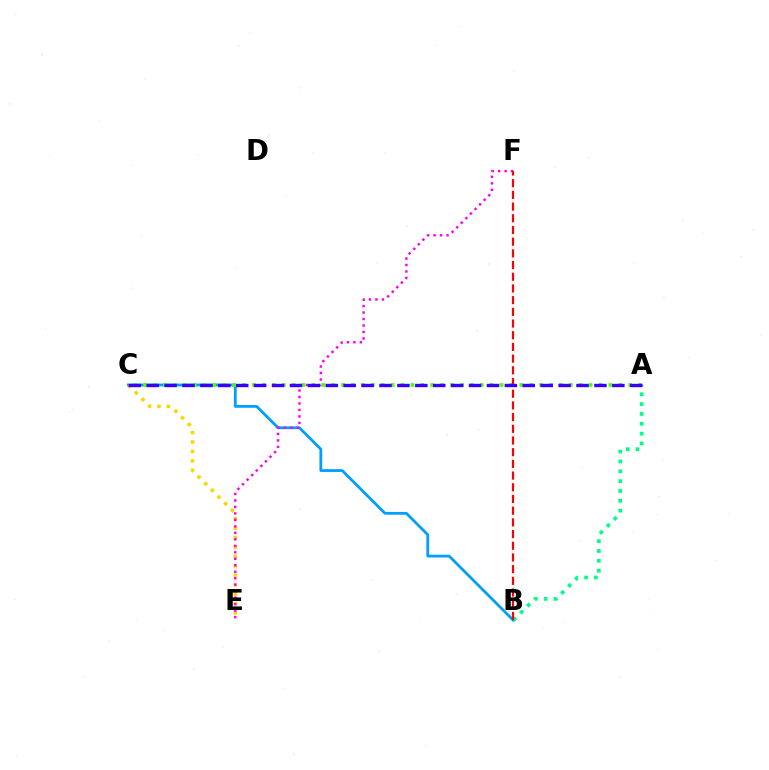{('B', 'C'): [{'color': '#009eff', 'line_style': 'solid', 'thickness': 2.01}], ('C', 'E'): [{'color': '#ffd500', 'line_style': 'dotted', 'thickness': 2.56}], ('E', 'F'): [{'color': '#ff00ed', 'line_style': 'dotted', 'thickness': 1.76}], ('A', 'C'): [{'color': '#4fff00', 'line_style': 'dotted', 'thickness': 2.69}, {'color': '#3700ff', 'line_style': 'dashed', 'thickness': 2.43}], ('A', 'B'): [{'color': '#00ff86', 'line_style': 'dotted', 'thickness': 2.67}], ('B', 'F'): [{'color': '#ff0000', 'line_style': 'dashed', 'thickness': 1.59}]}